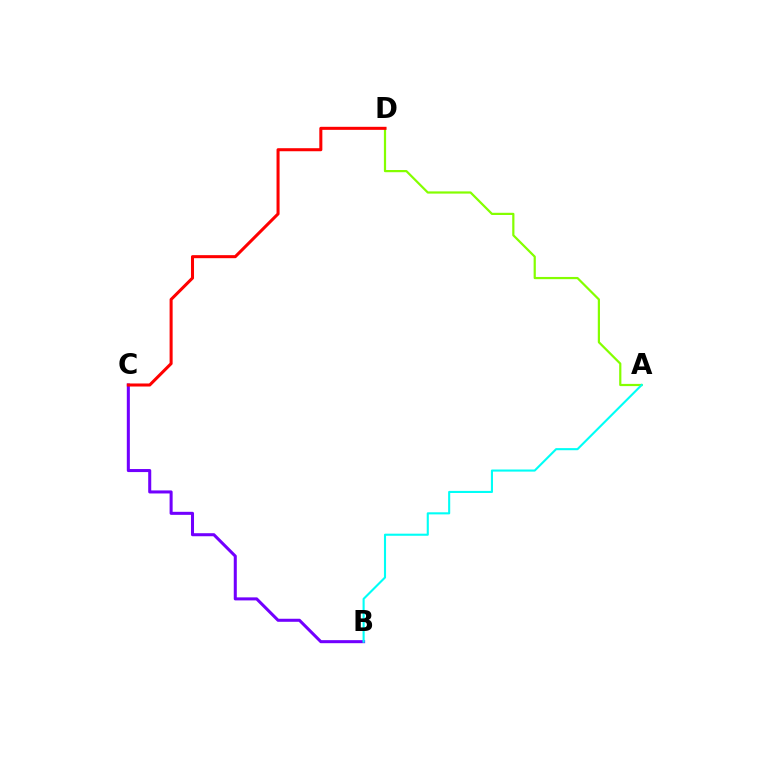{('A', 'D'): [{'color': '#84ff00', 'line_style': 'solid', 'thickness': 1.59}], ('B', 'C'): [{'color': '#7200ff', 'line_style': 'solid', 'thickness': 2.19}], ('A', 'B'): [{'color': '#00fff6', 'line_style': 'solid', 'thickness': 1.51}], ('C', 'D'): [{'color': '#ff0000', 'line_style': 'solid', 'thickness': 2.19}]}